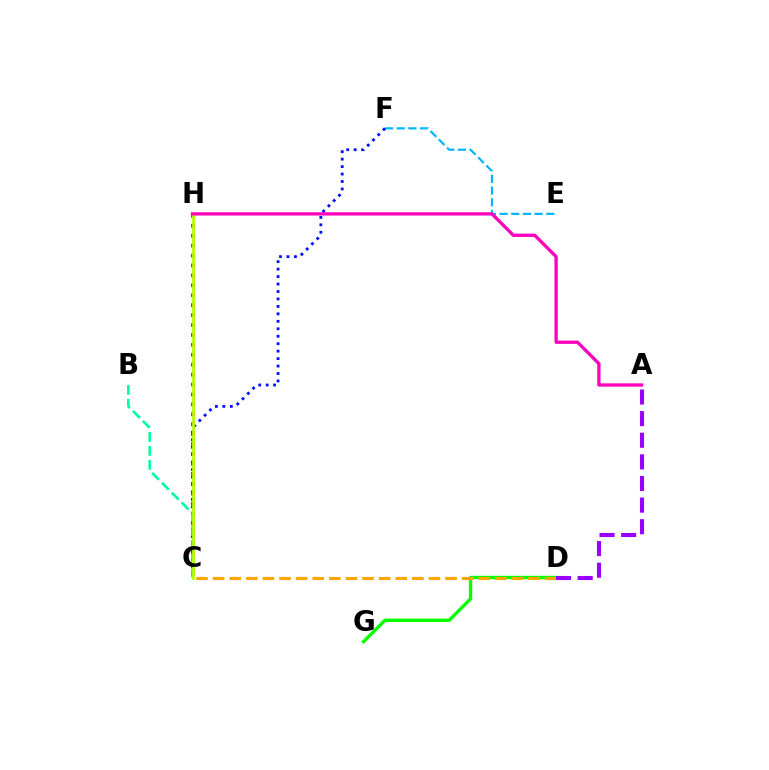{('E', 'F'): [{'color': '#00b5ff', 'line_style': 'dashed', 'thickness': 1.59}], ('D', 'G'): [{'color': '#08ff00', 'line_style': 'solid', 'thickness': 2.41}], ('C', 'D'): [{'color': '#ffa500', 'line_style': 'dashed', 'thickness': 2.26}], ('C', 'F'): [{'color': '#0010ff', 'line_style': 'dotted', 'thickness': 2.03}], ('C', 'H'): [{'color': '#ff0000', 'line_style': 'dotted', 'thickness': 2.7}, {'color': '#b3ff00', 'line_style': 'solid', 'thickness': 1.98}], ('B', 'C'): [{'color': '#00ff9d', 'line_style': 'dashed', 'thickness': 1.9}], ('A', 'D'): [{'color': '#9b00ff', 'line_style': 'dashed', 'thickness': 2.94}], ('A', 'H'): [{'color': '#ff00bd', 'line_style': 'solid', 'thickness': 2.37}]}